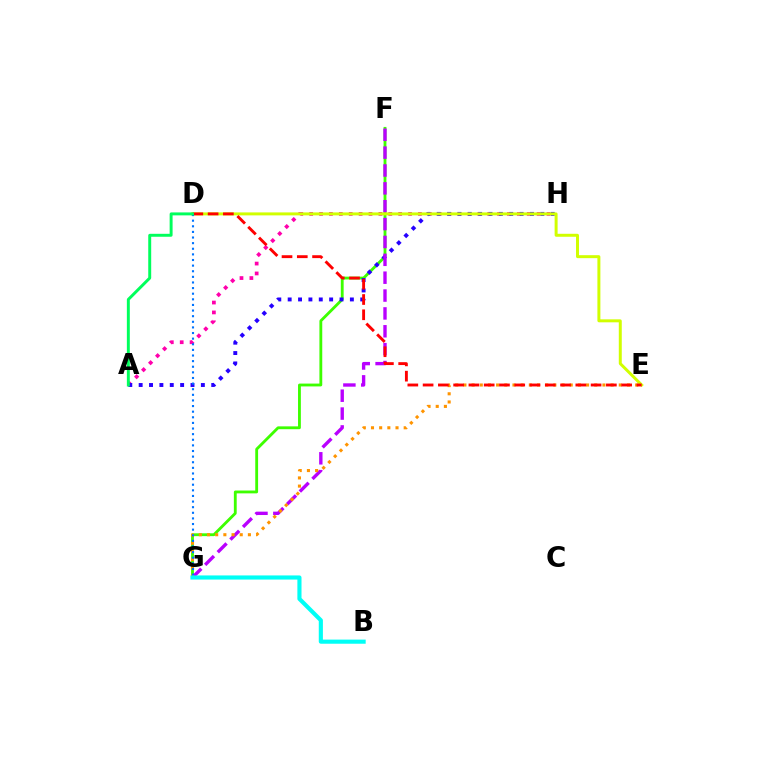{('A', 'H'): [{'color': '#ff00ac', 'line_style': 'dotted', 'thickness': 2.69}, {'color': '#2500ff', 'line_style': 'dotted', 'thickness': 2.82}], ('F', 'G'): [{'color': '#3dff00', 'line_style': 'solid', 'thickness': 2.04}, {'color': '#b900ff', 'line_style': 'dashed', 'thickness': 2.43}], ('E', 'G'): [{'color': '#ff9400', 'line_style': 'dotted', 'thickness': 2.22}], ('D', 'E'): [{'color': '#d1ff00', 'line_style': 'solid', 'thickness': 2.14}, {'color': '#ff0000', 'line_style': 'dashed', 'thickness': 2.07}], ('D', 'G'): [{'color': '#0074ff', 'line_style': 'dotted', 'thickness': 1.53}], ('B', 'G'): [{'color': '#00fff6', 'line_style': 'solid', 'thickness': 2.97}], ('A', 'D'): [{'color': '#00ff5c', 'line_style': 'solid', 'thickness': 2.12}]}